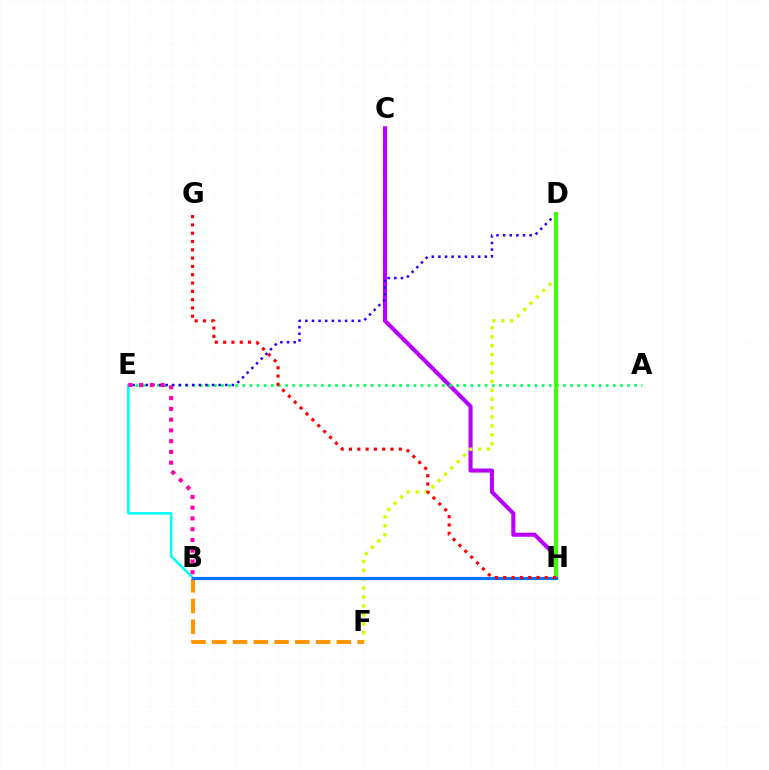{('C', 'H'): [{'color': '#b900ff', 'line_style': 'solid', 'thickness': 2.93}], ('A', 'E'): [{'color': '#00ff5c', 'line_style': 'dotted', 'thickness': 1.94}], ('B', 'E'): [{'color': '#00fff6', 'line_style': 'solid', 'thickness': 1.85}, {'color': '#ff00ac', 'line_style': 'dotted', 'thickness': 2.93}], ('D', 'F'): [{'color': '#d1ff00', 'line_style': 'dotted', 'thickness': 2.42}], ('D', 'E'): [{'color': '#2500ff', 'line_style': 'dotted', 'thickness': 1.8}], ('B', 'F'): [{'color': '#ff9400', 'line_style': 'dashed', 'thickness': 2.82}], ('D', 'H'): [{'color': '#3dff00', 'line_style': 'solid', 'thickness': 2.84}], ('B', 'H'): [{'color': '#0074ff', 'line_style': 'solid', 'thickness': 2.26}], ('G', 'H'): [{'color': '#ff0000', 'line_style': 'dotted', 'thickness': 2.26}]}